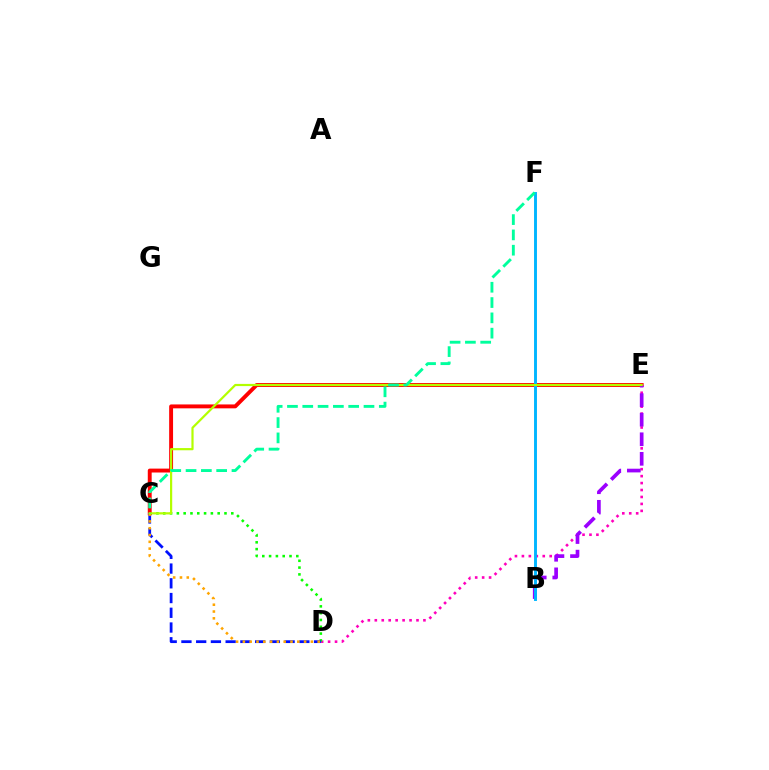{('D', 'E'): [{'color': '#ff00bd', 'line_style': 'dotted', 'thickness': 1.89}], ('C', 'D'): [{'color': '#08ff00', 'line_style': 'dotted', 'thickness': 1.85}, {'color': '#0010ff', 'line_style': 'dashed', 'thickness': 2.0}, {'color': '#ffa500', 'line_style': 'dotted', 'thickness': 1.85}], ('C', 'E'): [{'color': '#ff0000', 'line_style': 'solid', 'thickness': 2.81}, {'color': '#b3ff00', 'line_style': 'solid', 'thickness': 1.59}], ('B', 'E'): [{'color': '#9b00ff', 'line_style': 'dashed', 'thickness': 2.66}], ('B', 'F'): [{'color': '#00b5ff', 'line_style': 'solid', 'thickness': 2.1}], ('C', 'F'): [{'color': '#00ff9d', 'line_style': 'dashed', 'thickness': 2.08}]}